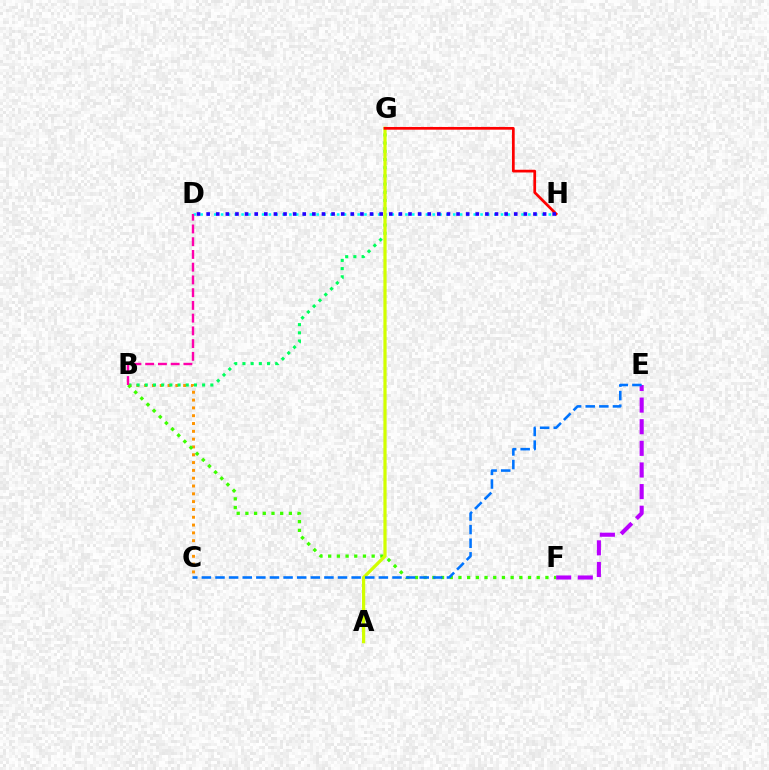{('E', 'F'): [{'color': '#b900ff', 'line_style': 'dashed', 'thickness': 2.94}], ('D', 'H'): [{'color': '#00fff6', 'line_style': 'dotted', 'thickness': 1.86}, {'color': '#2500ff', 'line_style': 'dotted', 'thickness': 2.61}], ('B', 'C'): [{'color': '#ff9400', 'line_style': 'dotted', 'thickness': 2.12}], ('B', 'G'): [{'color': '#00ff5c', 'line_style': 'dotted', 'thickness': 2.23}], ('B', 'F'): [{'color': '#3dff00', 'line_style': 'dotted', 'thickness': 2.36}], ('B', 'D'): [{'color': '#ff00ac', 'line_style': 'dashed', 'thickness': 1.73}], ('A', 'G'): [{'color': '#d1ff00', 'line_style': 'solid', 'thickness': 2.32}], ('G', 'H'): [{'color': '#ff0000', 'line_style': 'solid', 'thickness': 1.96}], ('C', 'E'): [{'color': '#0074ff', 'line_style': 'dashed', 'thickness': 1.85}]}